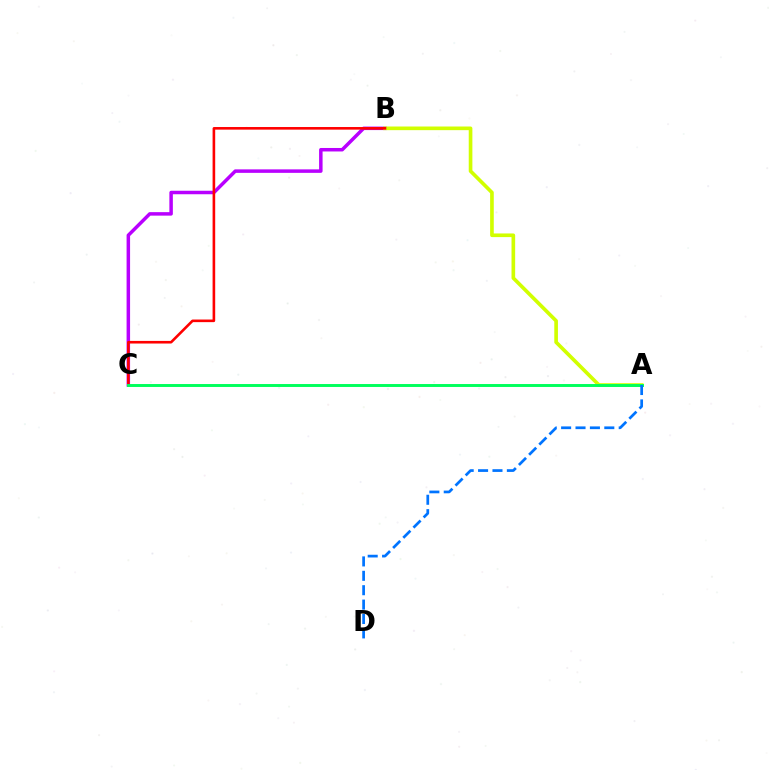{('B', 'C'): [{'color': '#b900ff', 'line_style': 'solid', 'thickness': 2.51}, {'color': '#ff0000', 'line_style': 'solid', 'thickness': 1.88}], ('A', 'B'): [{'color': '#d1ff00', 'line_style': 'solid', 'thickness': 2.63}], ('A', 'C'): [{'color': '#00ff5c', 'line_style': 'solid', 'thickness': 2.11}], ('A', 'D'): [{'color': '#0074ff', 'line_style': 'dashed', 'thickness': 1.96}]}